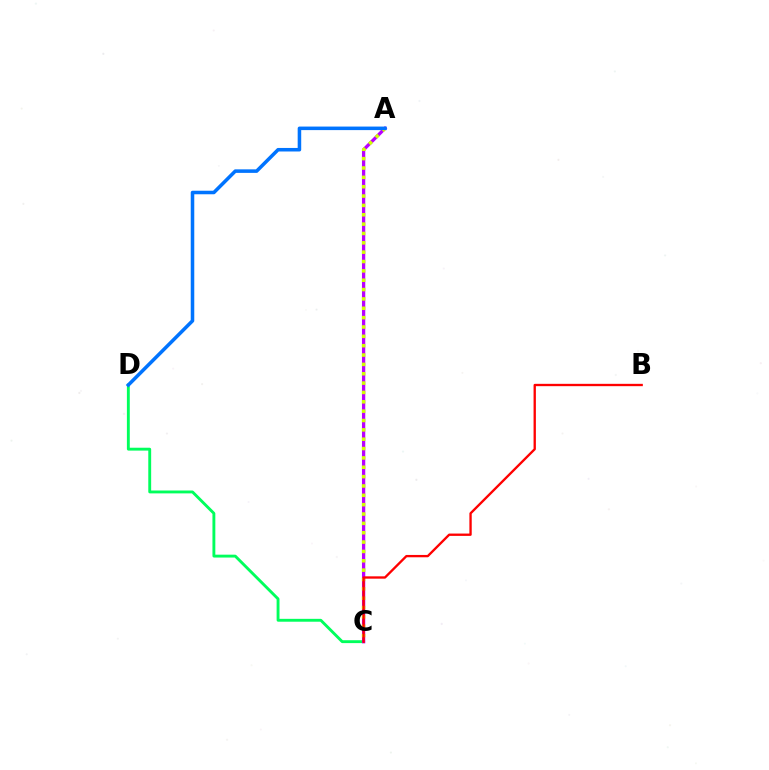{('C', 'D'): [{'color': '#00ff5c', 'line_style': 'solid', 'thickness': 2.07}], ('A', 'C'): [{'color': '#b900ff', 'line_style': 'solid', 'thickness': 2.37}, {'color': '#d1ff00', 'line_style': 'dotted', 'thickness': 2.54}], ('B', 'C'): [{'color': '#ff0000', 'line_style': 'solid', 'thickness': 1.68}], ('A', 'D'): [{'color': '#0074ff', 'line_style': 'solid', 'thickness': 2.55}]}